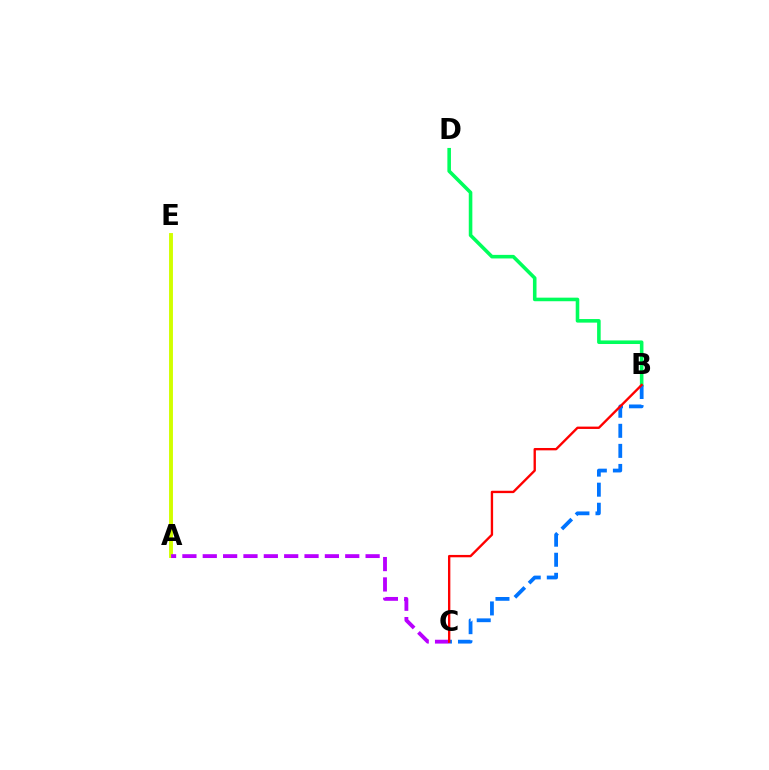{('A', 'E'): [{'color': '#d1ff00', 'line_style': 'solid', 'thickness': 2.8}], ('B', 'D'): [{'color': '#00ff5c', 'line_style': 'solid', 'thickness': 2.57}], ('B', 'C'): [{'color': '#0074ff', 'line_style': 'dashed', 'thickness': 2.73}, {'color': '#ff0000', 'line_style': 'solid', 'thickness': 1.69}], ('A', 'C'): [{'color': '#b900ff', 'line_style': 'dashed', 'thickness': 2.77}]}